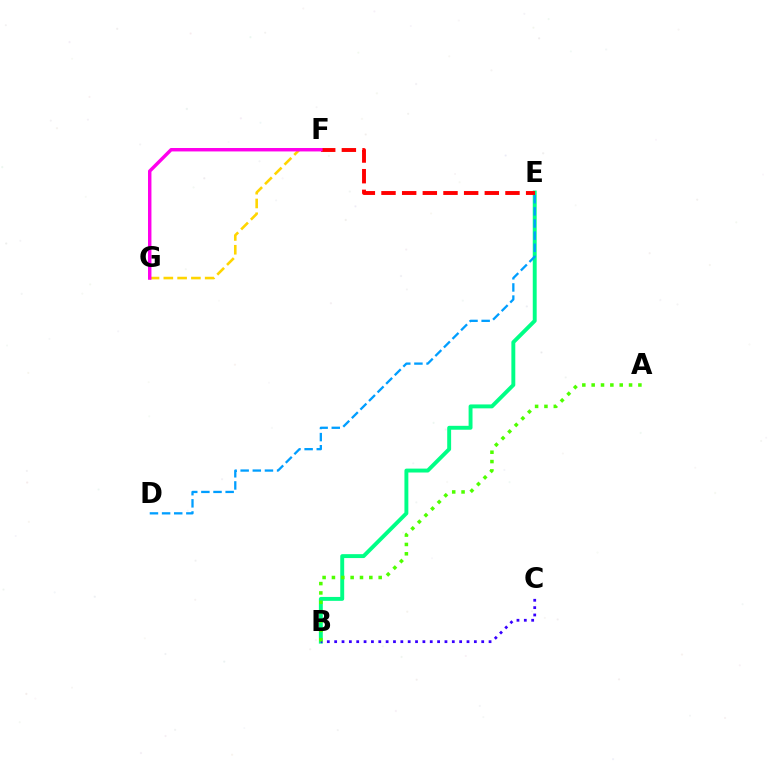{('B', 'E'): [{'color': '#00ff86', 'line_style': 'solid', 'thickness': 2.82}], ('D', 'E'): [{'color': '#009eff', 'line_style': 'dashed', 'thickness': 1.65}], ('B', 'C'): [{'color': '#3700ff', 'line_style': 'dotted', 'thickness': 2.0}], ('F', 'G'): [{'color': '#ffd500', 'line_style': 'dashed', 'thickness': 1.87}, {'color': '#ff00ed', 'line_style': 'solid', 'thickness': 2.48}], ('A', 'B'): [{'color': '#4fff00', 'line_style': 'dotted', 'thickness': 2.54}], ('E', 'F'): [{'color': '#ff0000', 'line_style': 'dashed', 'thickness': 2.81}]}